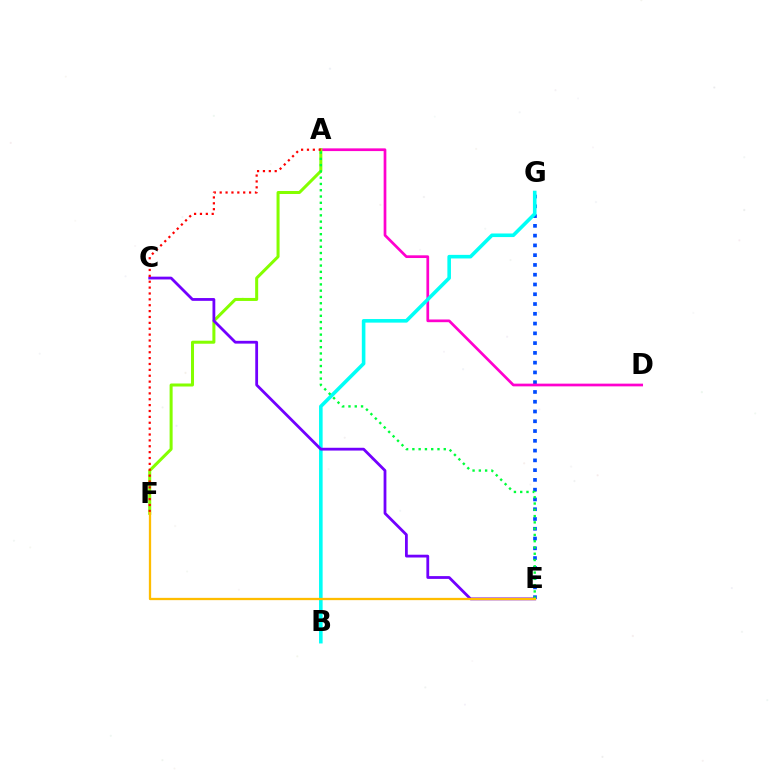{('E', 'G'): [{'color': '#004bff', 'line_style': 'dotted', 'thickness': 2.65}], ('A', 'D'): [{'color': '#ff00cf', 'line_style': 'solid', 'thickness': 1.95}], ('A', 'F'): [{'color': '#84ff00', 'line_style': 'solid', 'thickness': 2.17}, {'color': '#ff0000', 'line_style': 'dotted', 'thickness': 1.6}], ('B', 'G'): [{'color': '#00fff6', 'line_style': 'solid', 'thickness': 2.58}], ('C', 'E'): [{'color': '#7200ff', 'line_style': 'solid', 'thickness': 2.01}], ('A', 'E'): [{'color': '#00ff39', 'line_style': 'dotted', 'thickness': 1.71}], ('E', 'F'): [{'color': '#ffbd00', 'line_style': 'solid', 'thickness': 1.65}]}